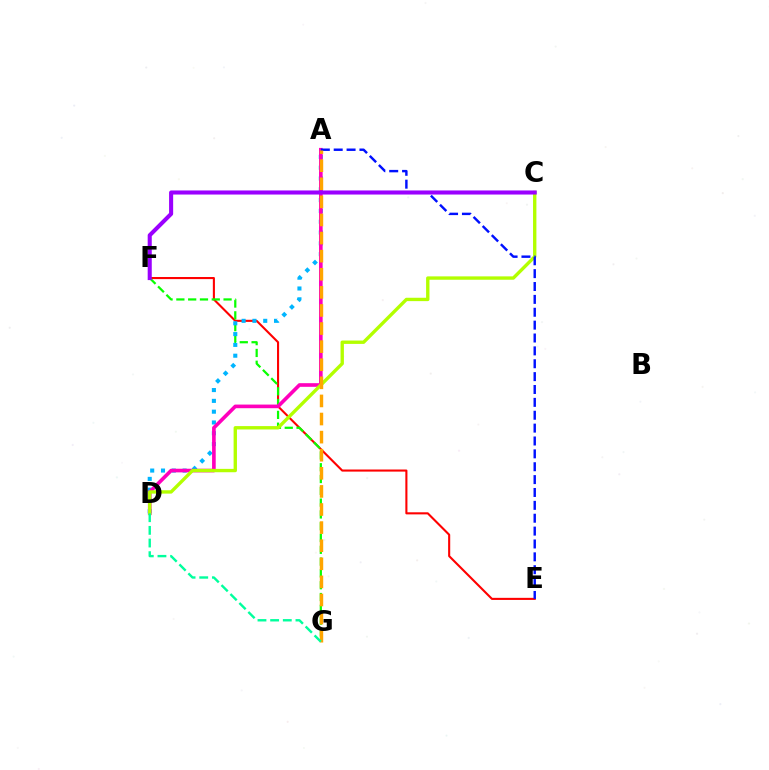{('E', 'F'): [{'color': '#ff0000', 'line_style': 'solid', 'thickness': 1.51}], ('F', 'G'): [{'color': '#08ff00', 'line_style': 'dashed', 'thickness': 1.6}], ('A', 'D'): [{'color': '#00b5ff', 'line_style': 'dotted', 'thickness': 2.94}, {'color': '#ff00bd', 'line_style': 'solid', 'thickness': 2.62}], ('C', 'D'): [{'color': '#b3ff00', 'line_style': 'solid', 'thickness': 2.42}], ('A', 'E'): [{'color': '#0010ff', 'line_style': 'dashed', 'thickness': 1.75}], ('A', 'G'): [{'color': '#ffa500', 'line_style': 'dashed', 'thickness': 2.46}], ('C', 'F'): [{'color': '#9b00ff', 'line_style': 'solid', 'thickness': 2.93}], ('D', 'G'): [{'color': '#00ff9d', 'line_style': 'dashed', 'thickness': 1.72}]}